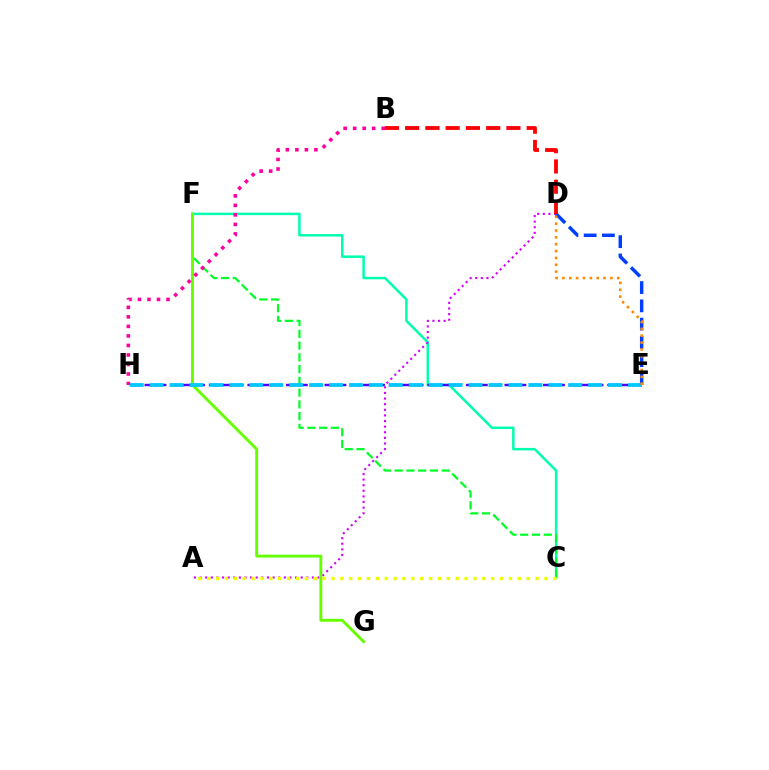{('C', 'F'): [{'color': '#00ffaf', 'line_style': 'solid', 'thickness': 1.8}, {'color': '#00ff27', 'line_style': 'dashed', 'thickness': 1.6}], ('A', 'D'): [{'color': '#d600ff', 'line_style': 'dotted', 'thickness': 1.53}], ('D', 'E'): [{'color': '#003fff', 'line_style': 'dashed', 'thickness': 2.48}, {'color': '#ff8800', 'line_style': 'dotted', 'thickness': 1.86}], ('F', 'G'): [{'color': '#66ff00', 'line_style': 'solid', 'thickness': 2.09}], ('E', 'H'): [{'color': '#4f00ff', 'line_style': 'dashed', 'thickness': 1.75}, {'color': '#00c7ff', 'line_style': 'dashed', 'thickness': 2.71}], ('B', 'D'): [{'color': '#ff0000', 'line_style': 'dashed', 'thickness': 2.75}], ('A', 'C'): [{'color': '#eeff00', 'line_style': 'dotted', 'thickness': 2.41}], ('B', 'H'): [{'color': '#ff00a0', 'line_style': 'dotted', 'thickness': 2.59}]}